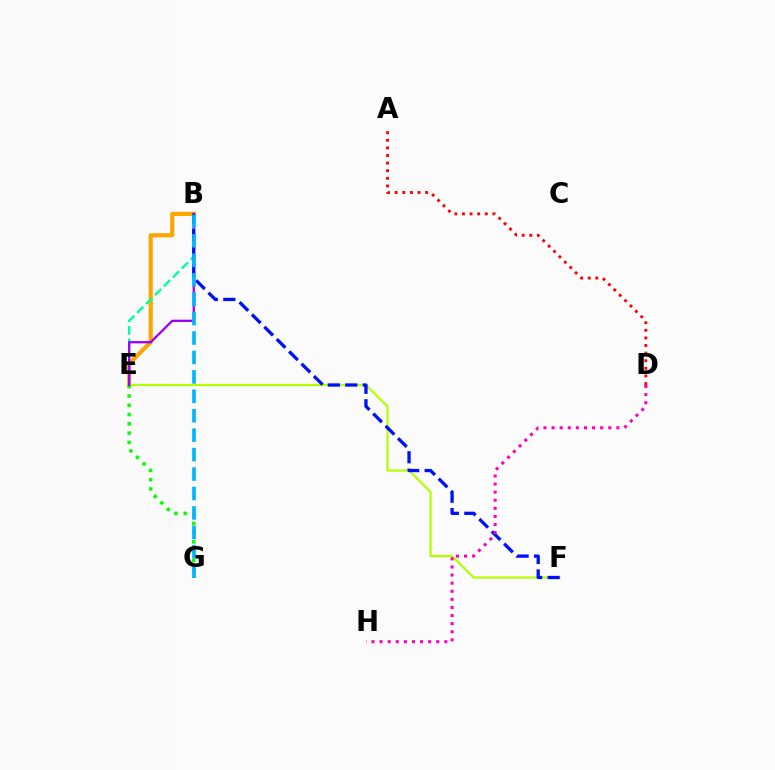{('B', 'E'): [{'color': '#ffa500', 'line_style': 'solid', 'thickness': 2.97}, {'color': '#00ff9d', 'line_style': 'dashed', 'thickness': 1.71}, {'color': '#9b00ff', 'line_style': 'solid', 'thickness': 1.64}], ('E', 'F'): [{'color': '#b3ff00', 'line_style': 'solid', 'thickness': 1.59}], ('A', 'D'): [{'color': '#ff0000', 'line_style': 'dotted', 'thickness': 2.07}], ('E', 'G'): [{'color': '#08ff00', 'line_style': 'dotted', 'thickness': 2.52}], ('B', 'F'): [{'color': '#0010ff', 'line_style': 'dashed', 'thickness': 2.37}], ('B', 'G'): [{'color': '#00b5ff', 'line_style': 'dashed', 'thickness': 2.64}], ('D', 'H'): [{'color': '#ff00bd', 'line_style': 'dotted', 'thickness': 2.2}]}